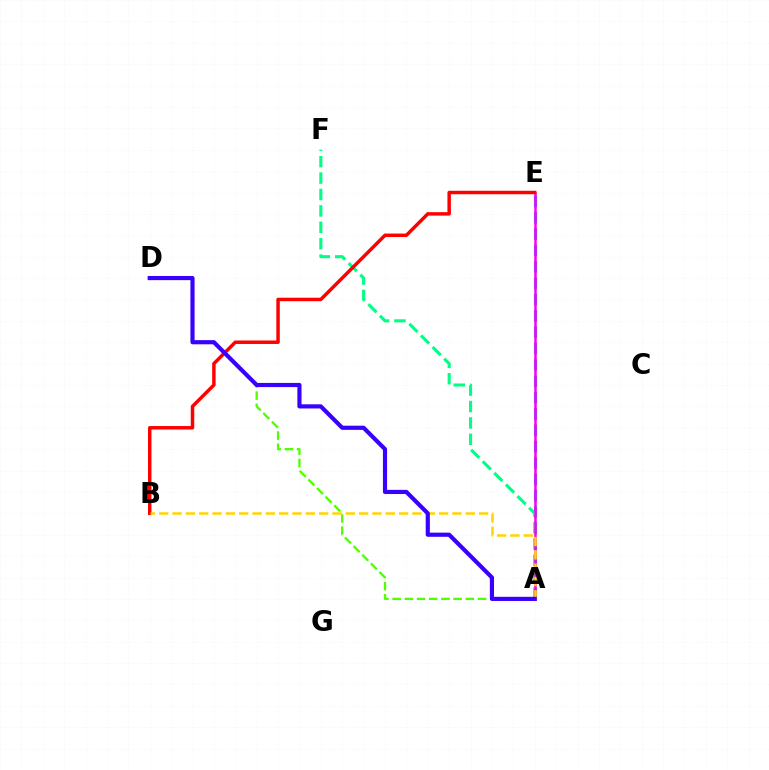{('A', 'E'): [{'color': '#009eff', 'line_style': 'dashed', 'thickness': 2.22}, {'color': '#ff00ed', 'line_style': 'solid', 'thickness': 1.81}], ('A', 'F'): [{'color': '#00ff86', 'line_style': 'dashed', 'thickness': 2.23}], ('A', 'D'): [{'color': '#4fff00', 'line_style': 'dashed', 'thickness': 1.66}, {'color': '#3700ff', 'line_style': 'solid', 'thickness': 2.99}], ('B', 'E'): [{'color': '#ff0000', 'line_style': 'solid', 'thickness': 2.5}], ('A', 'B'): [{'color': '#ffd500', 'line_style': 'dashed', 'thickness': 1.81}]}